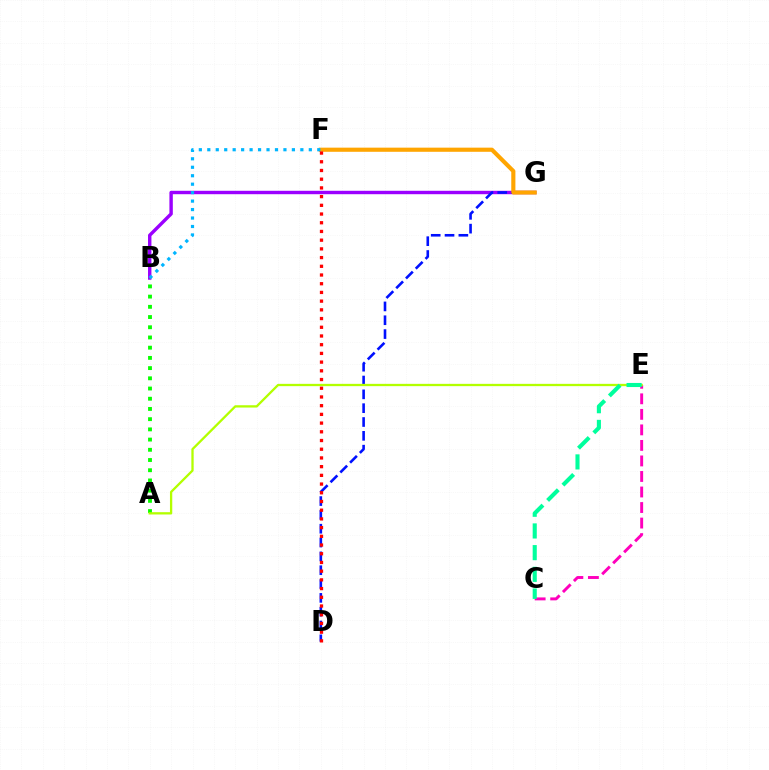{('B', 'G'): [{'color': '#9b00ff', 'line_style': 'solid', 'thickness': 2.46}], ('A', 'B'): [{'color': '#08ff00', 'line_style': 'dotted', 'thickness': 2.77}], ('D', 'G'): [{'color': '#0010ff', 'line_style': 'dashed', 'thickness': 1.88}], ('C', 'E'): [{'color': '#ff00bd', 'line_style': 'dashed', 'thickness': 2.11}, {'color': '#00ff9d', 'line_style': 'dashed', 'thickness': 2.95}], ('F', 'G'): [{'color': '#ffa500', 'line_style': 'solid', 'thickness': 2.98}], ('A', 'E'): [{'color': '#b3ff00', 'line_style': 'solid', 'thickness': 1.66}], ('B', 'F'): [{'color': '#00b5ff', 'line_style': 'dotted', 'thickness': 2.3}], ('D', 'F'): [{'color': '#ff0000', 'line_style': 'dotted', 'thickness': 2.37}]}